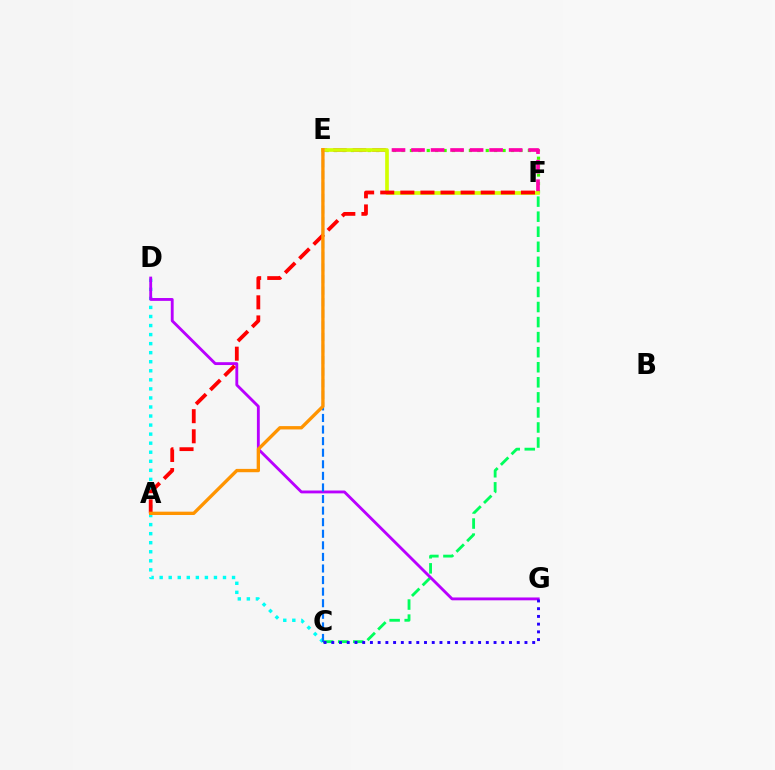{('C', 'D'): [{'color': '#00fff6', 'line_style': 'dotted', 'thickness': 2.46}], ('C', 'F'): [{'color': '#00ff5c', 'line_style': 'dashed', 'thickness': 2.05}], ('E', 'F'): [{'color': '#3dff00', 'line_style': 'dotted', 'thickness': 2.29}, {'color': '#ff00ac', 'line_style': 'dashed', 'thickness': 2.65}, {'color': '#d1ff00', 'line_style': 'solid', 'thickness': 2.64}], ('D', 'G'): [{'color': '#b900ff', 'line_style': 'solid', 'thickness': 2.05}], ('C', 'E'): [{'color': '#0074ff', 'line_style': 'dashed', 'thickness': 1.57}], ('A', 'F'): [{'color': '#ff0000', 'line_style': 'dashed', 'thickness': 2.73}], ('C', 'G'): [{'color': '#2500ff', 'line_style': 'dotted', 'thickness': 2.1}], ('A', 'E'): [{'color': '#ff9400', 'line_style': 'solid', 'thickness': 2.41}]}